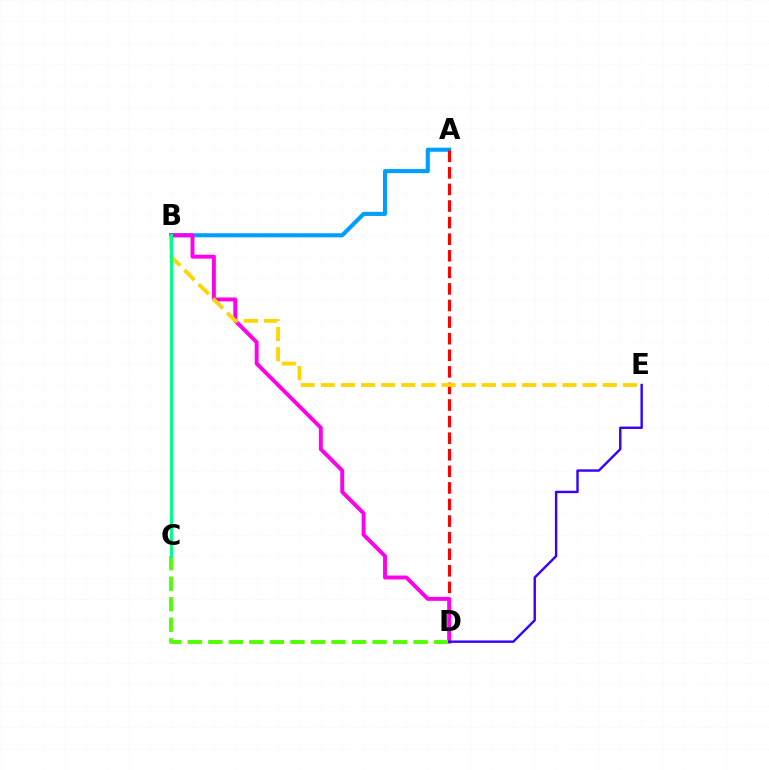{('A', 'B'): [{'color': '#009eff', 'line_style': 'solid', 'thickness': 2.95}], ('A', 'D'): [{'color': '#ff0000', 'line_style': 'dashed', 'thickness': 2.25}], ('B', 'D'): [{'color': '#ff00ed', 'line_style': 'solid', 'thickness': 2.82}], ('B', 'E'): [{'color': '#ffd500', 'line_style': 'dashed', 'thickness': 2.74}], ('C', 'D'): [{'color': '#4fff00', 'line_style': 'dashed', 'thickness': 2.79}], ('B', 'C'): [{'color': '#00ff86', 'line_style': 'solid', 'thickness': 2.13}], ('D', 'E'): [{'color': '#3700ff', 'line_style': 'solid', 'thickness': 1.73}]}